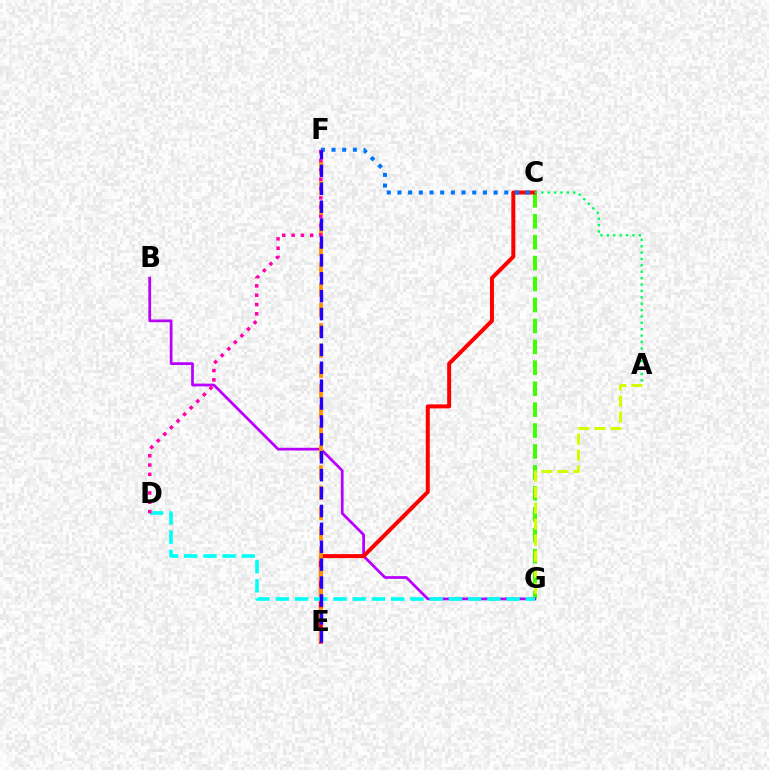{('C', 'G'): [{'color': '#3dff00', 'line_style': 'dashed', 'thickness': 2.84}], ('A', 'G'): [{'color': '#d1ff00', 'line_style': 'dashed', 'thickness': 2.17}], ('B', 'G'): [{'color': '#b900ff', 'line_style': 'solid', 'thickness': 1.98}], ('C', 'E'): [{'color': '#ff0000', 'line_style': 'solid', 'thickness': 2.88}], ('A', 'C'): [{'color': '#00ff5c', 'line_style': 'dotted', 'thickness': 1.74}], ('E', 'F'): [{'color': '#ff9400', 'line_style': 'dashed', 'thickness': 2.76}, {'color': '#2500ff', 'line_style': 'dashed', 'thickness': 2.43}], ('D', 'G'): [{'color': '#00fff6', 'line_style': 'dashed', 'thickness': 2.61}], ('C', 'F'): [{'color': '#0074ff', 'line_style': 'dotted', 'thickness': 2.9}], ('D', 'F'): [{'color': '#ff00ac', 'line_style': 'dotted', 'thickness': 2.53}]}